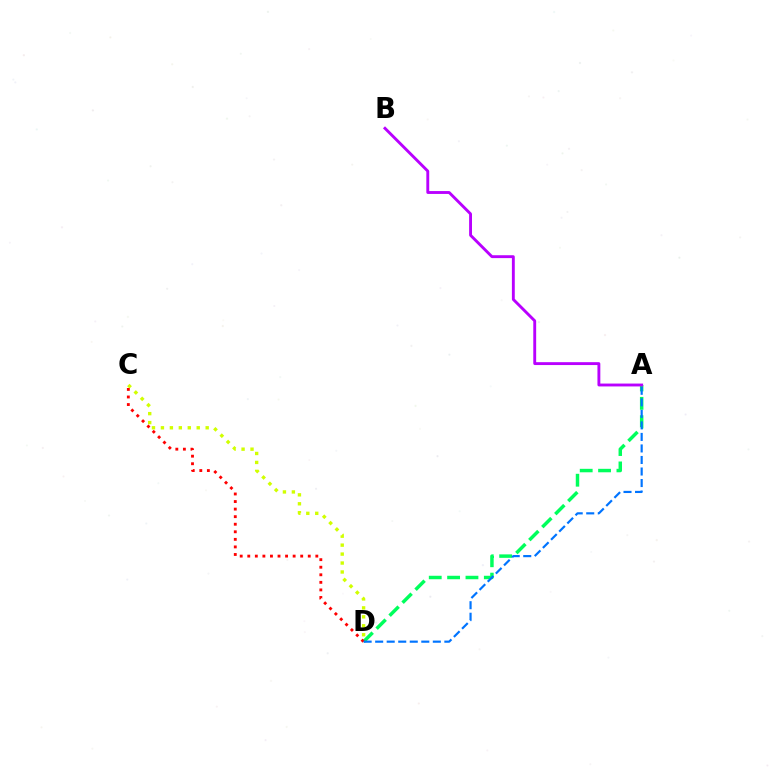{('C', 'D'): [{'color': '#d1ff00', 'line_style': 'dotted', 'thickness': 2.43}, {'color': '#ff0000', 'line_style': 'dotted', 'thickness': 2.05}], ('A', 'D'): [{'color': '#00ff5c', 'line_style': 'dashed', 'thickness': 2.49}, {'color': '#0074ff', 'line_style': 'dashed', 'thickness': 1.57}], ('A', 'B'): [{'color': '#b900ff', 'line_style': 'solid', 'thickness': 2.07}]}